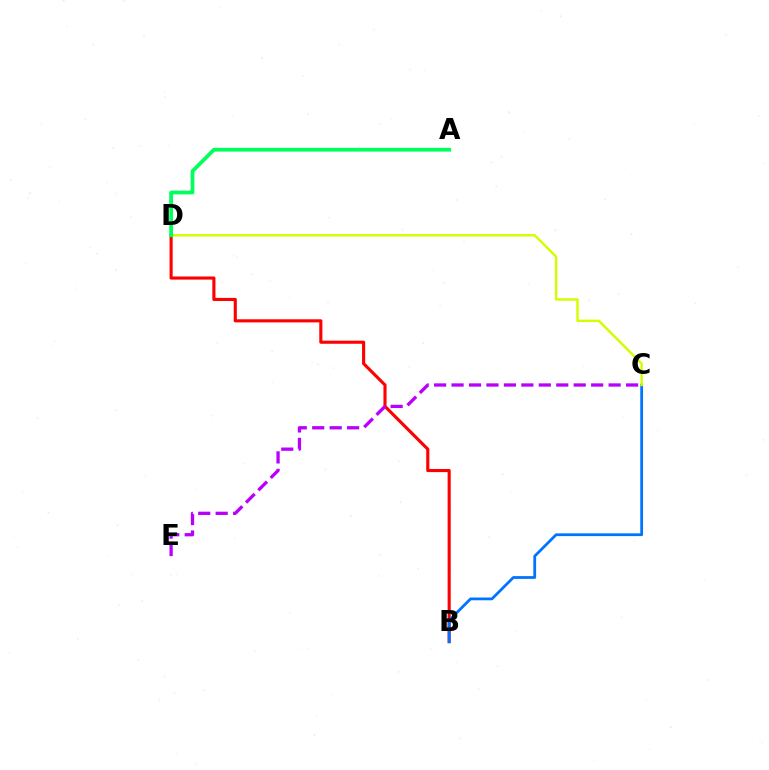{('B', 'D'): [{'color': '#ff0000', 'line_style': 'solid', 'thickness': 2.24}], ('C', 'E'): [{'color': '#b900ff', 'line_style': 'dashed', 'thickness': 2.37}], ('B', 'C'): [{'color': '#0074ff', 'line_style': 'solid', 'thickness': 2.0}], ('C', 'D'): [{'color': '#d1ff00', 'line_style': 'solid', 'thickness': 1.75}], ('A', 'D'): [{'color': '#00ff5c', 'line_style': 'solid', 'thickness': 2.7}]}